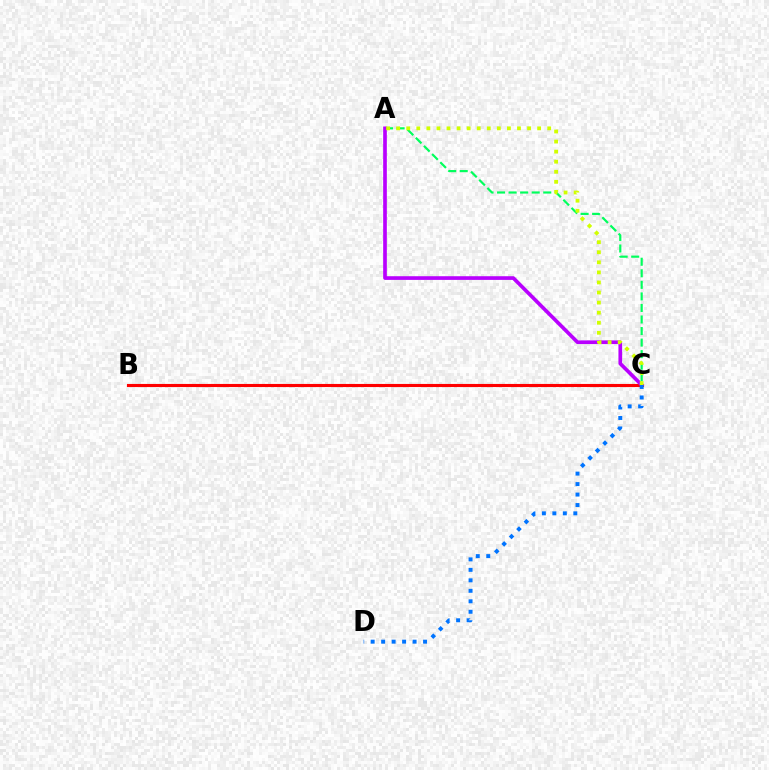{('B', 'C'): [{'color': '#ff0000', 'line_style': 'solid', 'thickness': 2.24}], ('A', 'C'): [{'color': '#00ff5c', 'line_style': 'dashed', 'thickness': 1.57}, {'color': '#b900ff', 'line_style': 'solid', 'thickness': 2.65}, {'color': '#d1ff00', 'line_style': 'dotted', 'thickness': 2.74}], ('C', 'D'): [{'color': '#0074ff', 'line_style': 'dotted', 'thickness': 2.85}]}